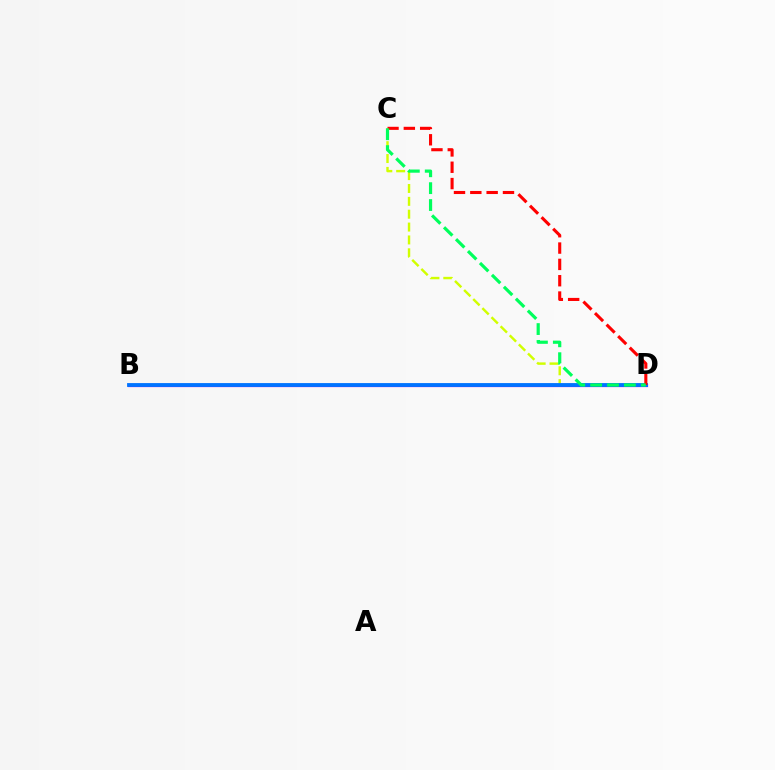{('C', 'D'): [{'color': '#d1ff00', 'line_style': 'dashed', 'thickness': 1.75}, {'color': '#ff0000', 'line_style': 'dashed', 'thickness': 2.22}, {'color': '#00ff5c', 'line_style': 'dashed', 'thickness': 2.29}], ('B', 'D'): [{'color': '#b900ff', 'line_style': 'solid', 'thickness': 2.32}, {'color': '#0074ff', 'line_style': 'solid', 'thickness': 2.75}]}